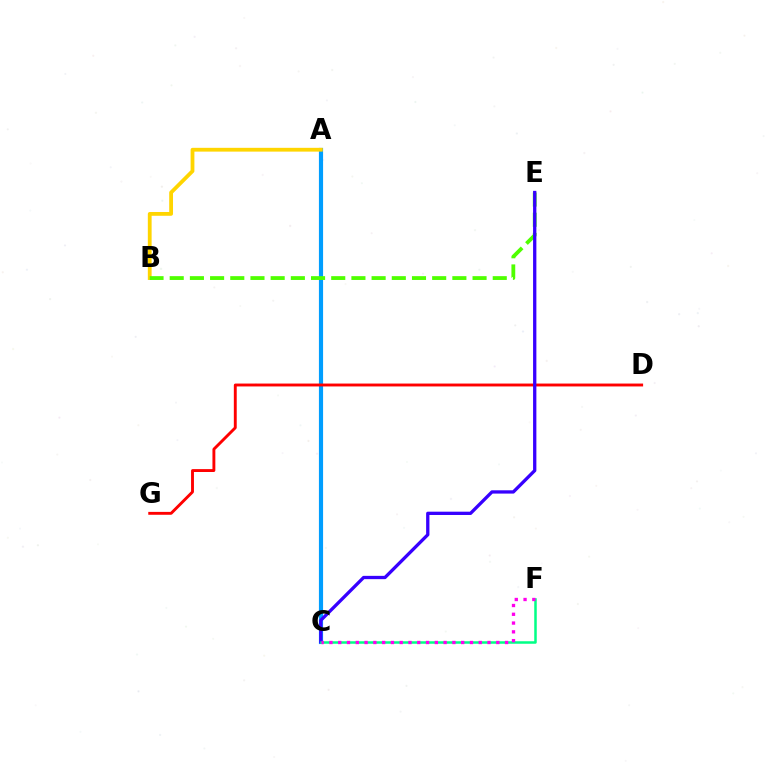{('A', 'C'): [{'color': '#009eff', 'line_style': 'solid', 'thickness': 3.0}], ('A', 'B'): [{'color': '#ffd500', 'line_style': 'solid', 'thickness': 2.73}], ('D', 'G'): [{'color': '#ff0000', 'line_style': 'solid', 'thickness': 2.08}], ('B', 'E'): [{'color': '#4fff00', 'line_style': 'dashed', 'thickness': 2.74}], ('C', 'E'): [{'color': '#3700ff', 'line_style': 'solid', 'thickness': 2.37}], ('C', 'F'): [{'color': '#00ff86', 'line_style': 'solid', 'thickness': 1.81}, {'color': '#ff00ed', 'line_style': 'dotted', 'thickness': 2.39}]}